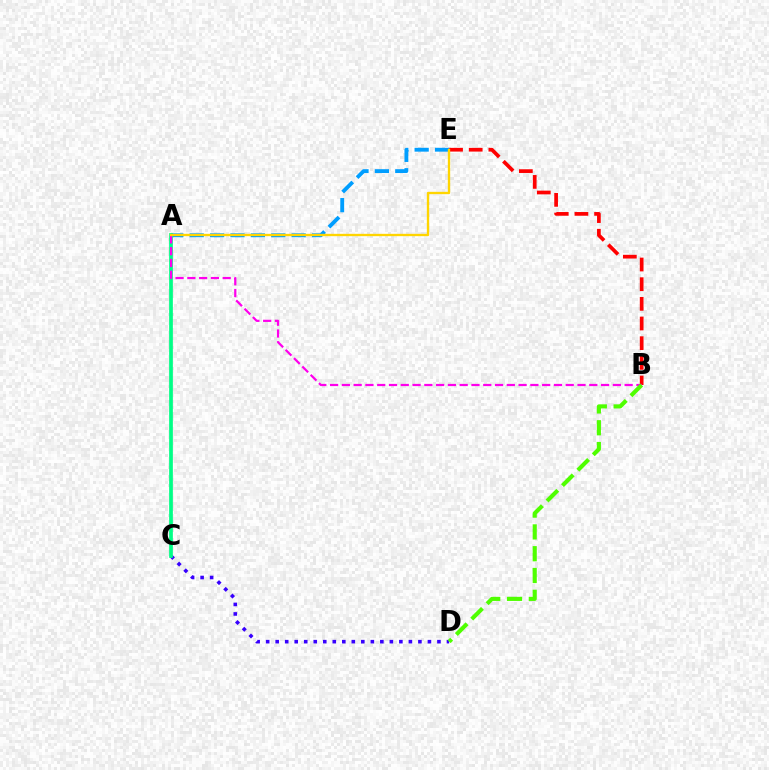{('C', 'D'): [{'color': '#3700ff', 'line_style': 'dotted', 'thickness': 2.59}], ('A', 'E'): [{'color': '#009eff', 'line_style': 'dashed', 'thickness': 2.77}, {'color': '#ffd500', 'line_style': 'solid', 'thickness': 1.68}], ('B', 'E'): [{'color': '#ff0000', 'line_style': 'dashed', 'thickness': 2.67}], ('A', 'C'): [{'color': '#00ff86', 'line_style': 'solid', 'thickness': 2.67}], ('A', 'B'): [{'color': '#ff00ed', 'line_style': 'dashed', 'thickness': 1.6}], ('B', 'D'): [{'color': '#4fff00', 'line_style': 'dashed', 'thickness': 2.96}]}